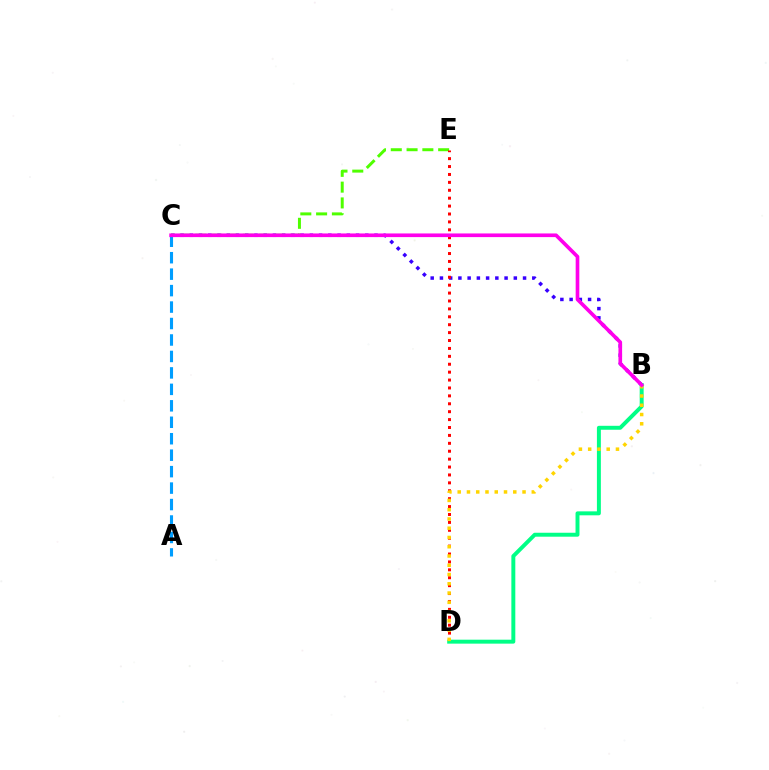{('B', 'C'): [{'color': '#3700ff', 'line_style': 'dotted', 'thickness': 2.51}, {'color': '#ff00ed', 'line_style': 'solid', 'thickness': 2.63}], ('C', 'E'): [{'color': '#4fff00', 'line_style': 'dashed', 'thickness': 2.15}], ('D', 'E'): [{'color': '#ff0000', 'line_style': 'dotted', 'thickness': 2.15}], ('B', 'D'): [{'color': '#00ff86', 'line_style': 'solid', 'thickness': 2.84}, {'color': '#ffd500', 'line_style': 'dotted', 'thickness': 2.52}], ('A', 'C'): [{'color': '#009eff', 'line_style': 'dashed', 'thickness': 2.24}]}